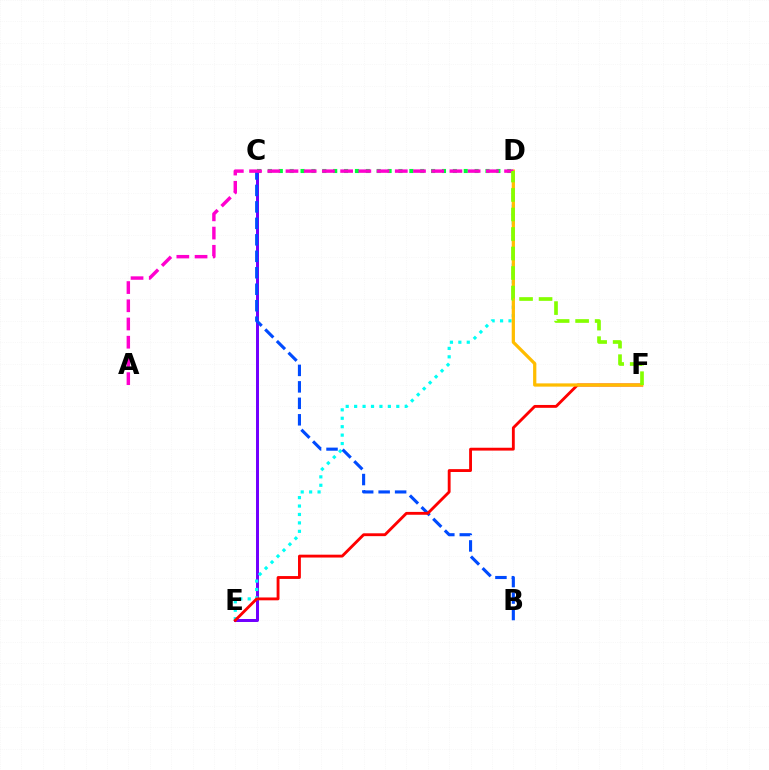{('C', 'D'): [{'color': '#00ff39', 'line_style': 'dotted', 'thickness': 2.96}], ('C', 'E'): [{'color': '#7200ff', 'line_style': 'solid', 'thickness': 2.15}], ('D', 'E'): [{'color': '#00fff6', 'line_style': 'dotted', 'thickness': 2.29}], ('B', 'C'): [{'color': '#004bff', 'line_style': 'dashed', 'thickness': 2.24}], ('E', 'F'): [{'color': '#ff0000', 'line_style': 'solid', 'thickness': 2.06}], ('D', 'F'): [{'color': '#ffbd00', 'line_style': 'solid', 'thickness': 2.34}, {'color': '#84ff00', 'line_style': 'dashed', 'thickness': 2.65}], ('A', 'D'): [{'color': '#ff00cf', 'line_style': 'dashed', 'thickness': 2.47}]}